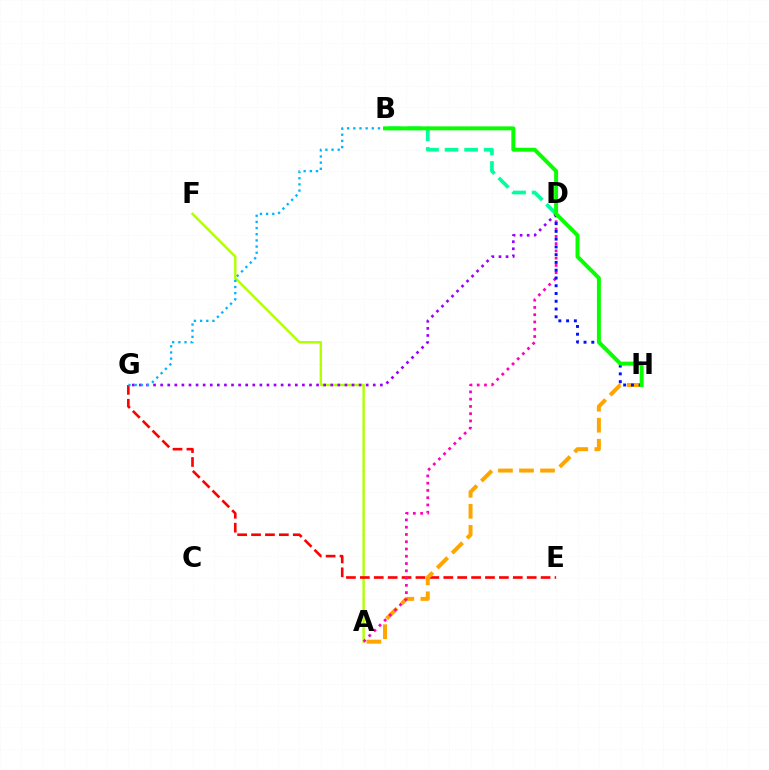{('A', 'F'): [{'color': '#b3ff00', 'line_style': 'solid', 'thickness': 1.74}], ('E', 'G'): [{'color': '#ff0000', 'line_style': 'dashed', 'thickness': 1.89}], ('A', 'H'): [{'color': '#ffa500', 'line_style': 'dashed', 'thickness': 2.86}], ('A', 'D'): [{'color': '#ff00bd', 'line_style': 'dotted', 'thickness': 1.97}], ('D', 'H'): [{'color': '#0010ff', 'line_style': 'dotted', 'thickness': 2.11}], ('B', 'D'): [{'color': '#00ff9d', 'line_style': 'dashed', 'thickness': 2.66}], ('D', 'G'): [{'color': '#9b00ff', 'line_style': 'dotted', 'thickness': 1.93}], ('B', 'G'): [{'color': '#00b5ff', 'line_style': 'dotted', 'thickness': 1.67}], ('B', 'H'): [{'color': '#08ff00', 'line_style': 'solid', 'thickness': 2.84}]}